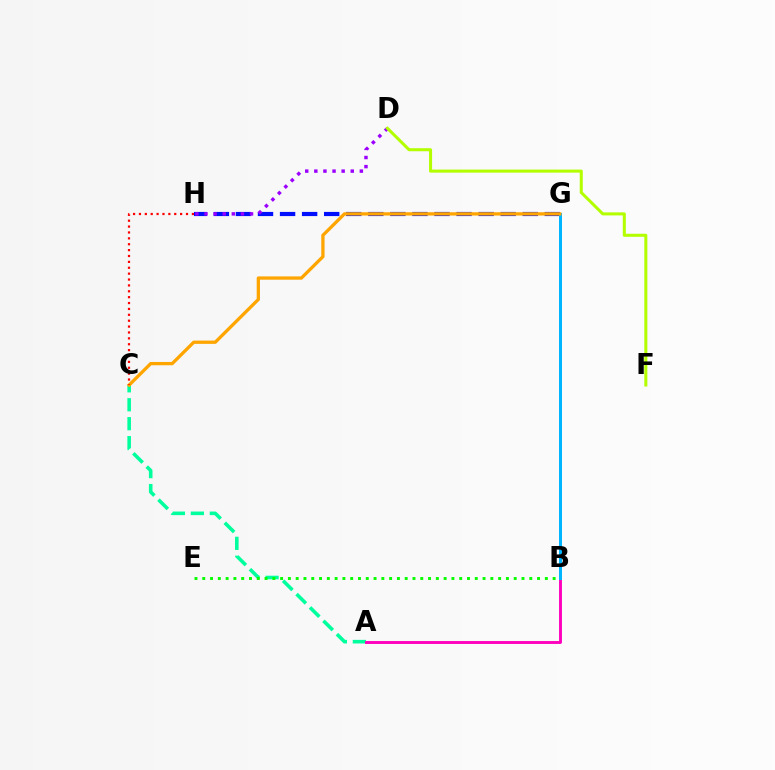{('G', 'H'): [{'color': '#0010ff', 'line_style': 'dashed', 'thickness': 3.0}], ('A', 'C'): [{'color': '#00ff9d', 'line_style': 'dashed', 'thickness': 2.58}], ('D', 'H'): [{'color': '#9b00ff', 'line_style': 'dotted', 'thickness': 2.47}], ('A', 'B'): [{'color': '#ff00bd', 'line_style': 'solid', 'thickness': 2.08}], ('B', 'E'): [{'color': '#08ff00', 'line_style': 'dotted', 'thickness': 2.12}], ('B', 'G'): [{'color': '#00b5ff', 'line_style': 'solid', 'thickness': 2.18}], ('C', 'G'): [{'color': '#ffa500', 'line_style': 'solid', 'thickness': 2.37}], ('C', 'H'): [{'color': '#ff0000', 'line_style': 'dotted', 'thickness': 1.6}], ('D', 'F'): [{'color': '#b3ff00', 'line_style': 'solid', 'thickness': 2.19}]}